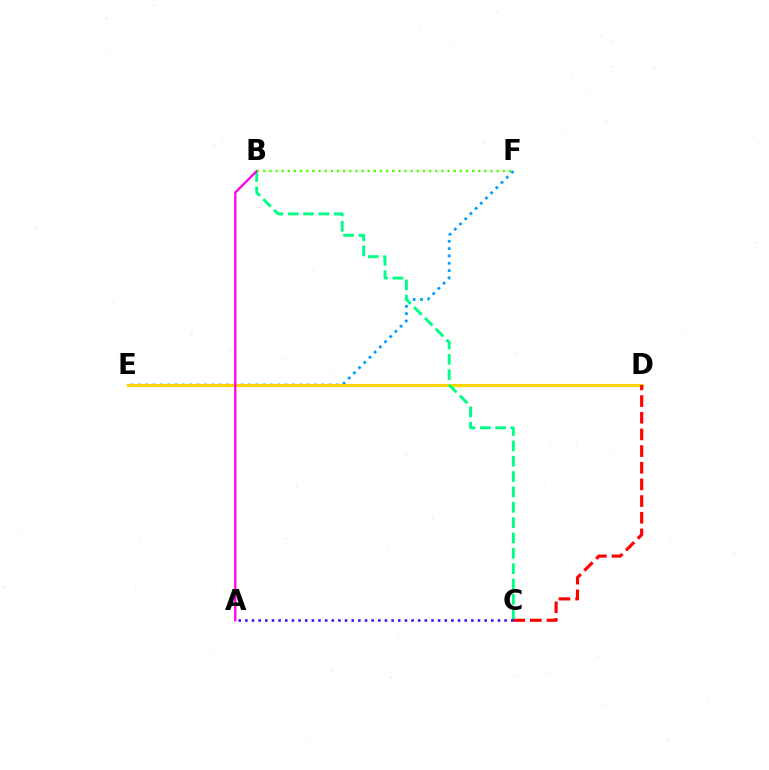{('E', 'F'): [{'color': '#009eff', 'line_style': 'dotted', 'thickness': 1.99}], ('D', 'E'): [{'color': '#ffd500', 'line_style': 'solid', 'thickness': 2.26}], ('B', 'C'): [{'color': '#00ff86', 'line_style': 'dashed', 'thickness': 2.09}], ('A', 'B'): [{'color': '#ff00ed', 'line_style': 'solid', 'thickness': 1.66}], ('C', 'D'): [{'color': '#ff0000', 'line_style': 'dashed', 'thickness': 2.26}], ('A', 'C'): [{'color': '#3700ff', 'line_style': 'dotted', 'thickness': 1.81}], ('B', 'F'): [{'color': '#4fff00', 'line_style': 'dotted', 'thickness': 1.67}]}